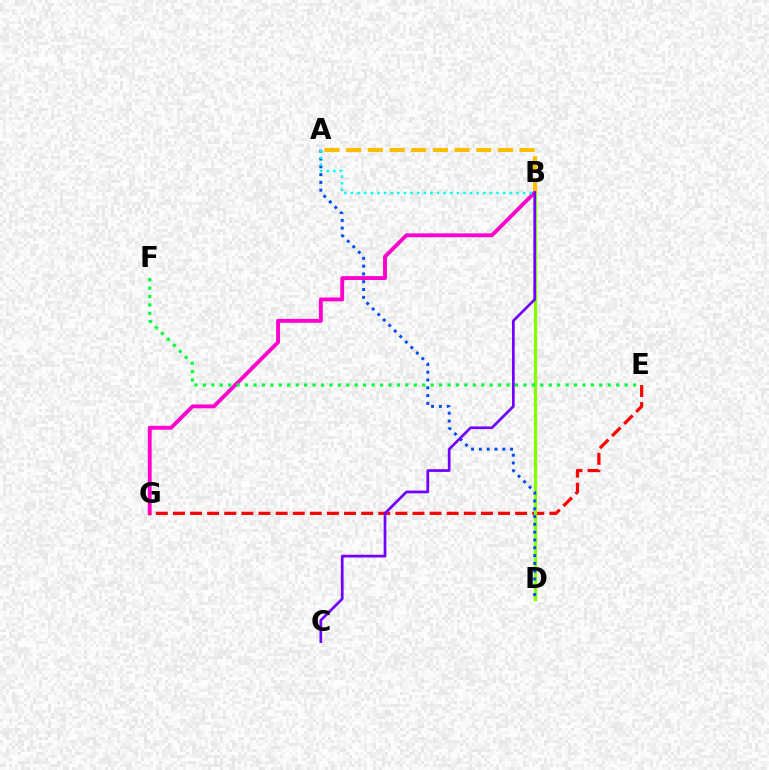{('B', 'G'): [{'color': '#ff00cf', 'line_style': 'solid', 'thickness': 2.78}], ('E', 'G'): [{'color': '#ff0000', 'line_style': 'dashed', 'thickness': 2.32}], ('B', 'D'): [{'color': '#84ff00', 'line_style': 'solid', 'thickness': 2.31}], ('A', 'D'): [{'color': '#004bff', 'line_style': 'dotted', 'thickness': 2.12}], ('A', 'B'): [{'color': '#ffbd00', 'line_style': 'dashed', 'thickness': 2.95}, {'color': '#00fff6', 'line_style': 'dotted', 'thickness': 1.8}], ('B', 'C'): [{'color': '#7200ff', 'line_style': 'solid', 'thickness': 1.95}], ('E', 'F'): [{'color': '#00ff39', 'line_style': 'dotted', 'thickness': 2.29}]}